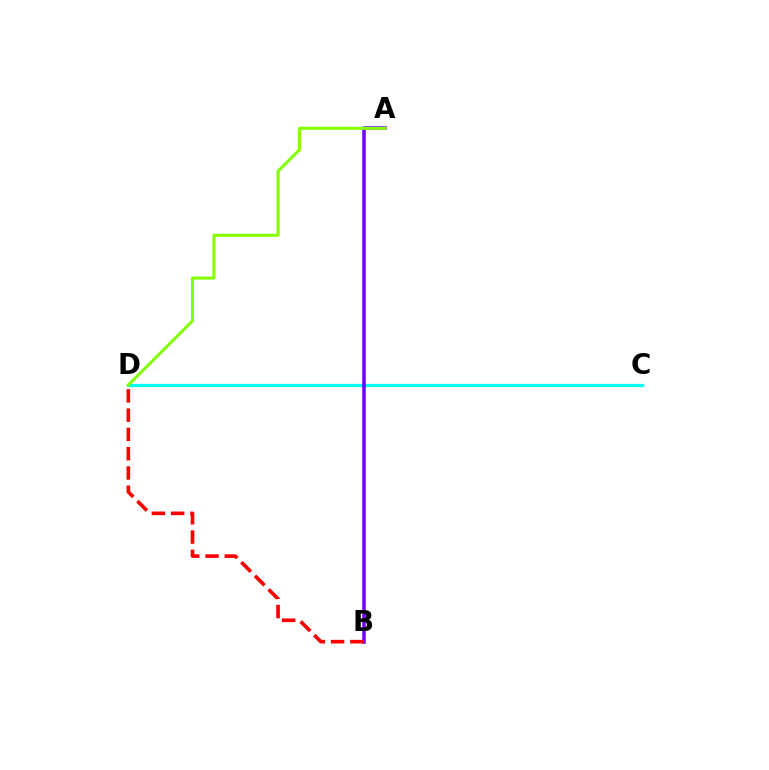{('C', 'D'): [{'color': '#00fff6', 'line_style': 'solid', 'thickness': 2.36}], ('A', 'B'): [{'color': '#7200ff', 'line_style': 'solid', 'thickness': 2.54}], ('B', 'D'): [{'color': '#ff0000', 'line_style': 'dashed', 'thickness': 2.62}], ('A', 'D'): [{'color': '#84ff00', 'line_style': 'solid', 'thickness': 2.17}]}